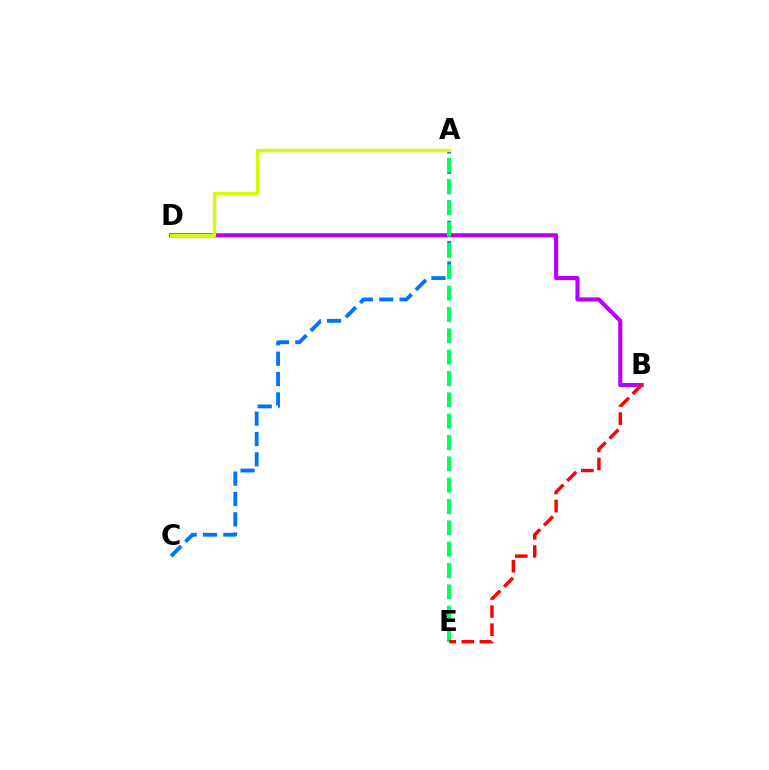{('B', 'D'): [{'color': '#b900ff', 'line_style': 'solid', 'thickness': 2.97}], ('A', 'C'): [{'color': '#0074ff', 'line_style': 'dashed', 'thickness': 2.76}], ('A', 'E'): [{'color': '#00ff5c', 'line_style': 'dashed', 'thickness': 2.9}], ('B', 'E'): [{'color': '#ff0000', 'line_style': 'dashed', 'thickness': 2.46}], ('A', 'D'): [{'color': '#d1ff00', 'line_style': 'solid', 'thickness': 2.37}]}